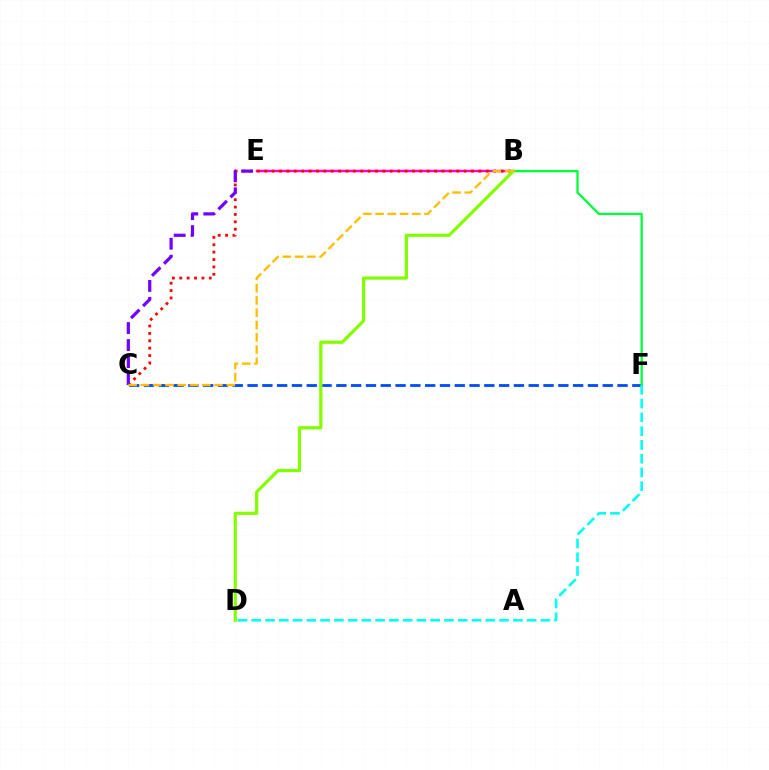{('C', 'F'): [{'color': '#004bff', 'line_style': 'dashed', 'thickness': 2.01}], ('B', 'E'): [{'color': '#ff00cf', 'line_style': 'solid', 'thickness': 1.75}], ('B', 'C'): [{'color': '#ff0000', 'line_style': 'dotted', 'thickness': 2.01}, {'color': '#ffbd00', 'line_style': 'dashed', 'thickness': 1.67}], ('C', 'E'): [{'color': '#7200ff', 'line_style': 'dashed', 'thickness': 2.31}], ('B', 'F'): [{'color': '#00ff39', 'line_style': 'solid', 'thickness': 1.64}], ('B', 'D'): [{'color': '#84ff00', 'line_style': 'solid', 'thickness': 2.33}], ('D', 'F'): [{'color': '#00fff6', 'line_style': 'dashed', 'thickness': 1.87}]}